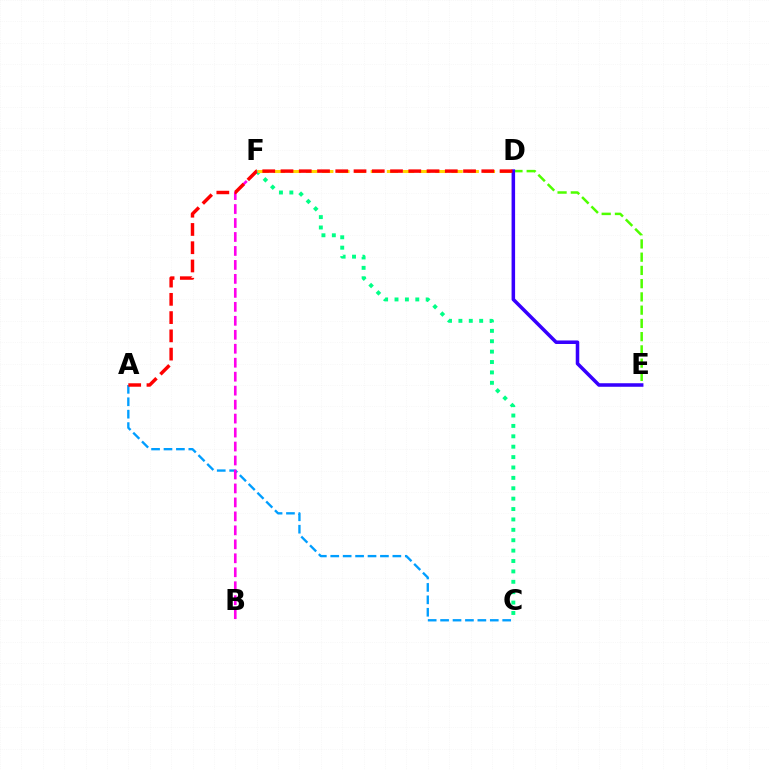{('C', 'F'): [{'color': '#00ff86', 'line_style': 'dotted', 'thickness': 2.82}], ('A', 'C'): [{'color': '#009eff', 'line_style': 'dashed', 'thickness': 1.69}], ('D', 'E'): [{'color': '#4fff00', 'line_style': 'dashed', 'thickness': 1.8}, {'color': '#3700ff', 'line_style': 'solid', 'thickness': 2.54}], ('D', 'F'): [{'color': '#ffd500', 'line_style': 'dashed', 'thickness': 2.2}], ('B', 'F'): [{'color': '#ff00ed', 'line_style': 'dashed', 'thickness': 1.9}], ('A', 'D'): [{'color': '#ff0000', 'line_style': 'dashed', 'thickness': 2.48}]}